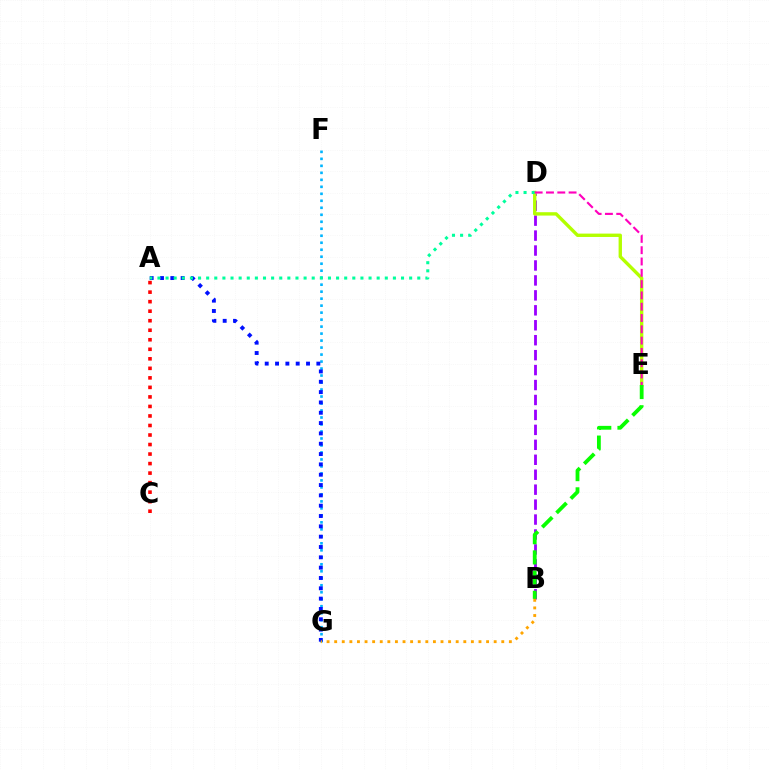{('A', 'C'): [{'color': '#ff0000', 'line_style': 'dotted', 'thickness': 2.59}], ('B', 'D'): [{'color': '#9b00ff', 'line_style': 'dashed', 'thickness': 2.03}], ('D', 'E'): [{'color': '#b3ff00', 'line_style': 'solid', 'thickness': 2.42}, {'color': '#ff00bd', 'line_style': 'dashed', 'thickness': 1.54}], ('F', 'G'): [{'color': '#00b5ff', 'line_style': 'dotted', 'thickness': 1.9}], ('A', 'G'): [{'color': '#0010ff', 'line_style': 'dotted', 'thickness': 2.81}], ('B', 'E'): [{'color': '#08ff00', 'line_style': 'dashed', 'thickness': 2.74}], ('A', 'D'): [{'color': '#00ff9d', 'line_style': 'dotted', 'thickness': 2.21}], ('B', 'G'): [{'color': '#ffa500', 'line_style': 'dotted', 'thickness': 2.06}]}